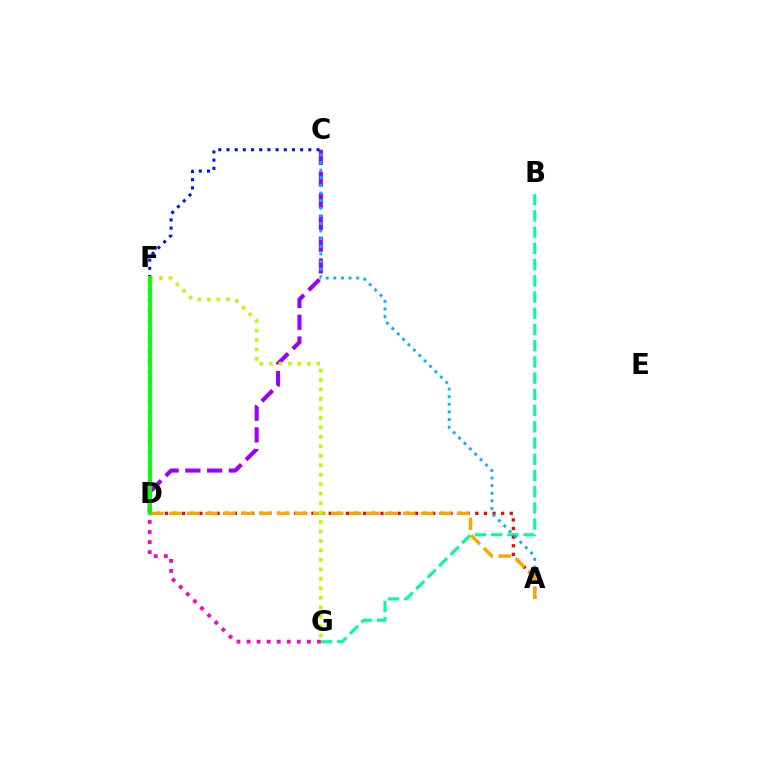{('C', 'D'): [{'color': '#9b00ff', 'line_style': 'dashed', 'thickness': 2.95}], ('C', 'F'): [{'color': '#0010ff', 'line_style': 'dotted', 'thickness': 2.22}], ('B', 'G'): [{'color': '#00ff9d', 'line_style': 'dashed', 'thickness': 2.2}], ('A', 'D'): [{'color': '#ff0000', 'line_style': 'dotted', 'thickness': 2.34}, {'color': '#ffa500', 'line_style': 'dashed', 'thickness': 2.44}], ('A', 'C'): [{'color': '#00b5ff', 'line_style': 'dotted', 'thickness': 2.07}], ('F', 'G'): [{'color': '#ff00bd', 'line_style': 'dotted', 'thickness': 2.73}, {'color': '#b3ff00', 'line_style': 'dotted', 'thickness': 2.57}], ('D', 'F'): [{'color': '#08ff00', 'line_style': 'solid', 'thickness': 2.82}]}